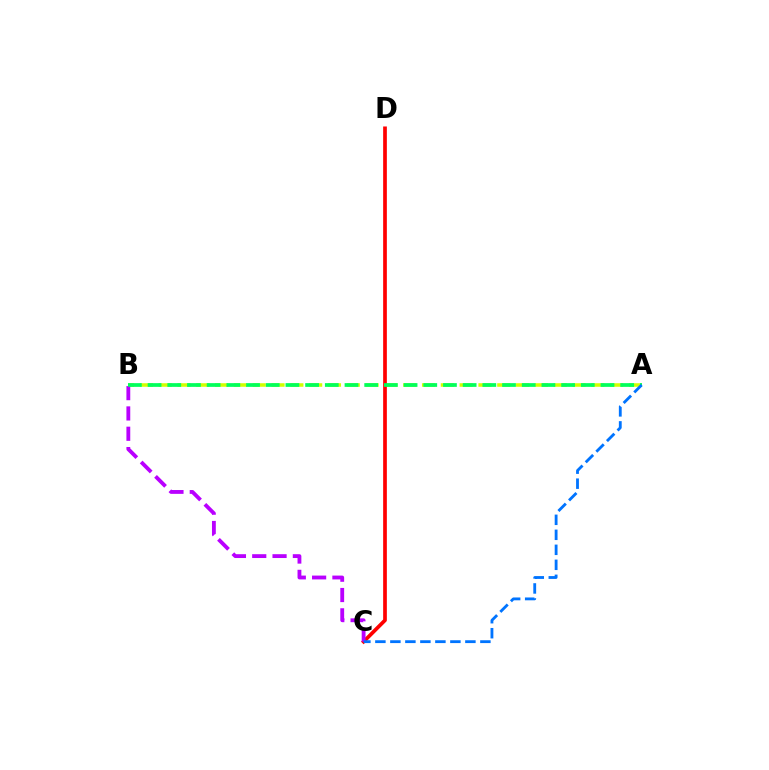{('A', 'B'): [{'color': '#d1ff00', 'line_style': 'dashed', 'thickness': 2.56}, {'color': '#00ff5c', 'line_style': 'dashed', 'thickness': 2.68}], ('C', 'D'): [{'color': '#ff0000', 'line_style': 'solid', 'thickness': 2.67}], ('B', 'C'): [{'color': '#b900ff', 'line_style': 'dashed', 'thickness': 2.76}], ('A', 'C'): [{'color': '#0074ff', 'line_style': 'dashed', 'thickness': 2.04}]}